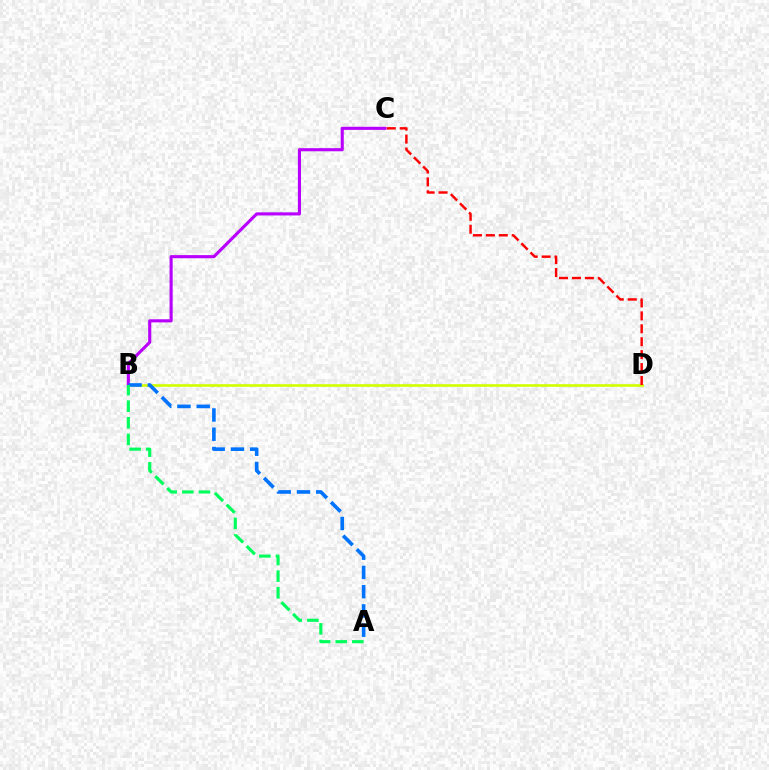{('B', 'D'): [{'color': '#d1ff00', 'line_style': 'solid', 'thickness': 1.89}], ('B', 'C'): [{'color': '#b900ff', 'line_style': 'solid', 'thickness': 2.24}], ('C', 'D'): [{'color': '#ff0000', 'line_style': 'dashed', 'thickness': 1.76}], ('A', 'B'): [{'color': '#0074ff', 'line_style': 'dashed', 'thickness': 2.62}, {'color': '#00ff5c', 'line_style': 'dashed', 'thickness': 2.25}]}